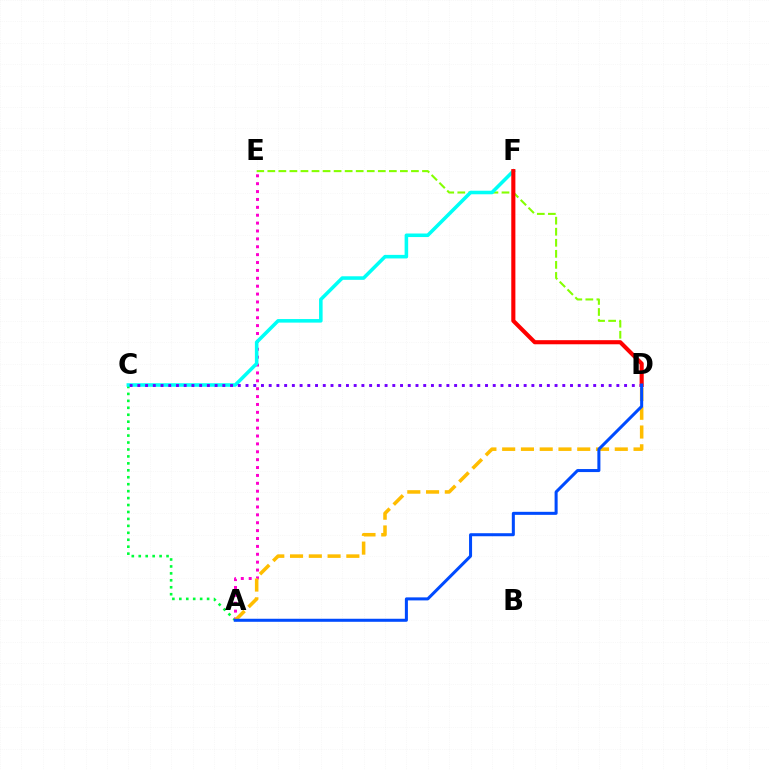{('D', 'E'): [{'color': '#84ff00', 'line_style': 'dashed', 'thickness': 1.5}], ('A', 'C'): [{'color': '#00ff39', 'line_style': 'dotted', 'thickness': 1.89}], ('A', 'E'): [{'color': '#ff00cf', 'line_style': 'dotted', 'thickness': 2.14}], ('A', 'D'): [{'color': '#ffbd00', 'line_style': 'dashed', 'thickness': 2.55}, {'color': '#004bff', 'line_style': 'solid', 'thickness': 2.18}], ('C', 'F'): [{'color': '#00fff6', 'line_style': 'solid', 'thickness': 2.56}], ('D', 'F'): [{'color': '#ff0000', 'line_style': 'solid', 'thickness': 2.96}], ('C', 'D'): [{'color': '#7200ff', 'line_style': 'dotted', 'thickness': 2.1}]}